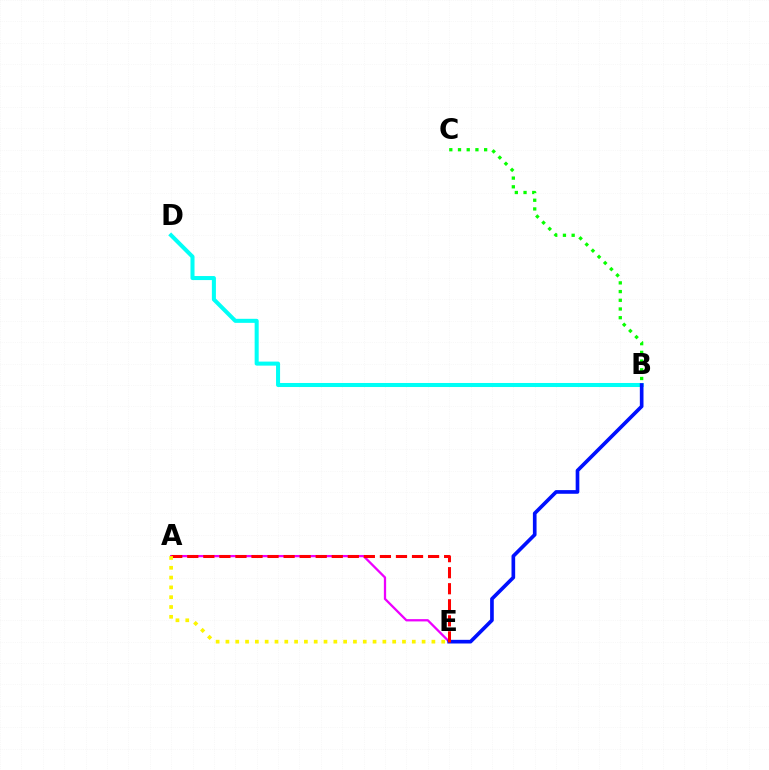{('B', 'D'): [{'color': '#00fff6', 'line_style': 'solid', 'thickness': 2.91}], ('A', 'E'): [{'color': '#ee00ff', 'line_style': 'solid', 'thickness': 1.64}, {'color': '#ff0000', 'line_style': 'dashed', 'thickness': 2.18}, {'color': '#fcf500', 'line_style': 'dotted', 'thickness': 2.66}], ('B', 'E'): [{'color': '#0010ff', 'line_style': 'solid', 'thickness': 2.64}], ('B', 'C'): [{'color': '#08ff00', 'line_style': 'dotted', 'thickness': 2.37}]}